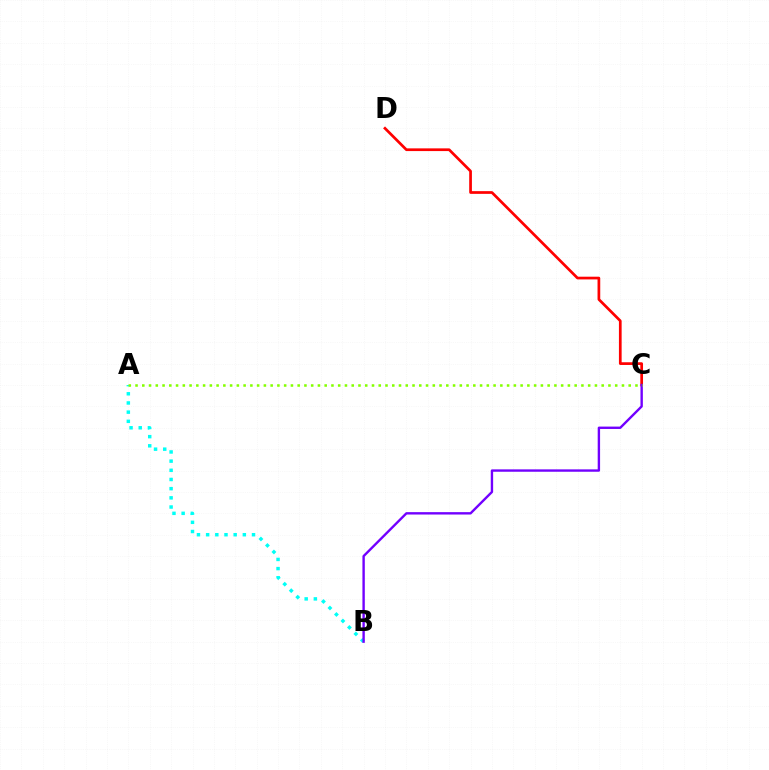{('C', 'D'): [{'color': '#ff0000', 'line_style': 'solid', 'thickness': 1.95}], ('A', 'B'): [{'color': '#00fff6', 'line_style': 'dotted', 'thickness': 2.49}], ('B', 'C'): [{'color': '#7200ff', 'line_style': 'solid', 'thickness': 1.72}], ('A', 'C'): [{'color': '#84ff00', 'line_style': 'dotted', 'thickness': 1.84}]}